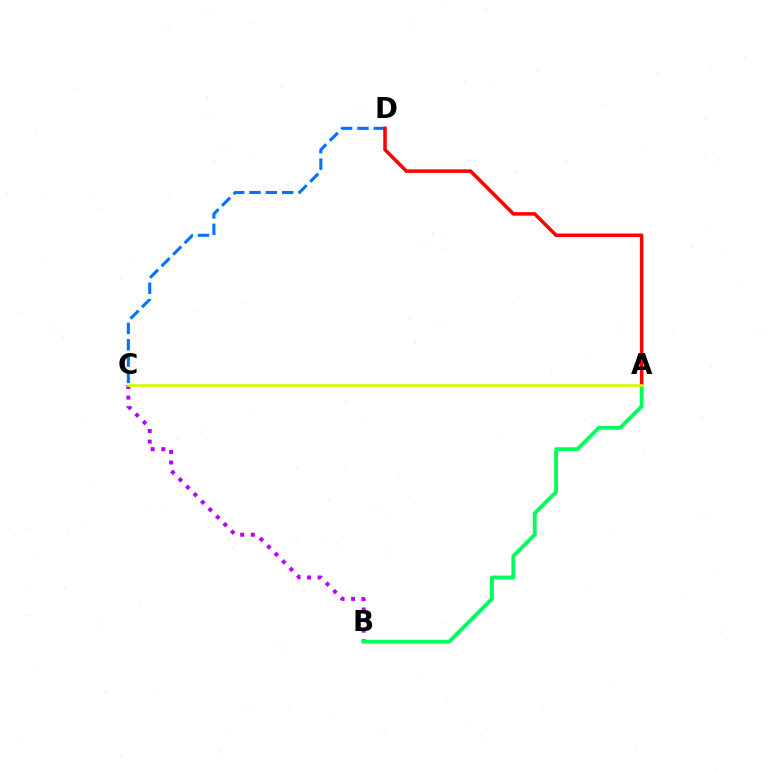{('B', 'C'): [{'color': '#b900ff', 'line_style': 'dotted', 'thickness': 2.87}], ('C', 'D'): [{'color': '#0074ff', 'line_style': 'dashed', 'thickness': 2.22}], ('A', 'B'): [{'color': '#00ff5c', 'line_style': 'solid', 'thickness': 2.78}], ('A', 'D'): [{'color': '#ff0000', 'line_style': 'solid', 'thickness': 2.53}], ('A', 'C'): [{'color': '#d1ff00', 'line_style': 'solid', 'thickness': 1.89}]}